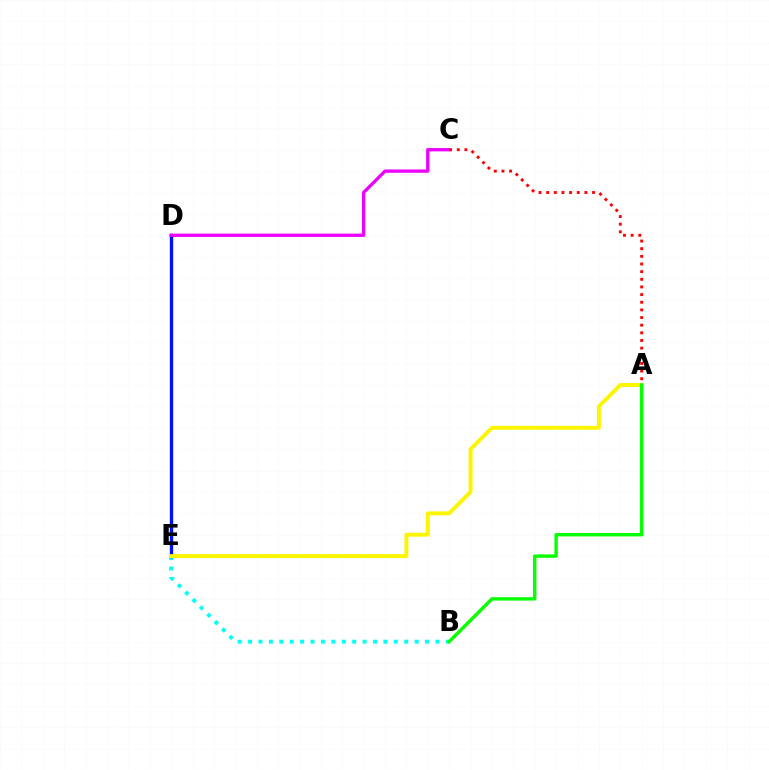{('B', 'E'): [{'color': '#00fff6', 'line_style': 'dotted', 'thickness': 2.83}], ('D', 'E'): [{'color': '#0010ff', 'line_style': 'solid', 'thickness': 2.41}], ('C', 'D'): [{'color': '#ee00ff', 'line_style': 'solid', 'thickness': 2.38}], ('A', 'E'): [{'color': '#fcf500', 'line_style': 'solid', 'thickness': 2.82}], ('A', 'C'): [{'color': '#ff0000', 'line_style': 'dotted', 'thickness': 2.08}], ('A', 'B'): [{'color': '#08ff00', 'line_style': 'solid', 'thickness': 2.44}]}